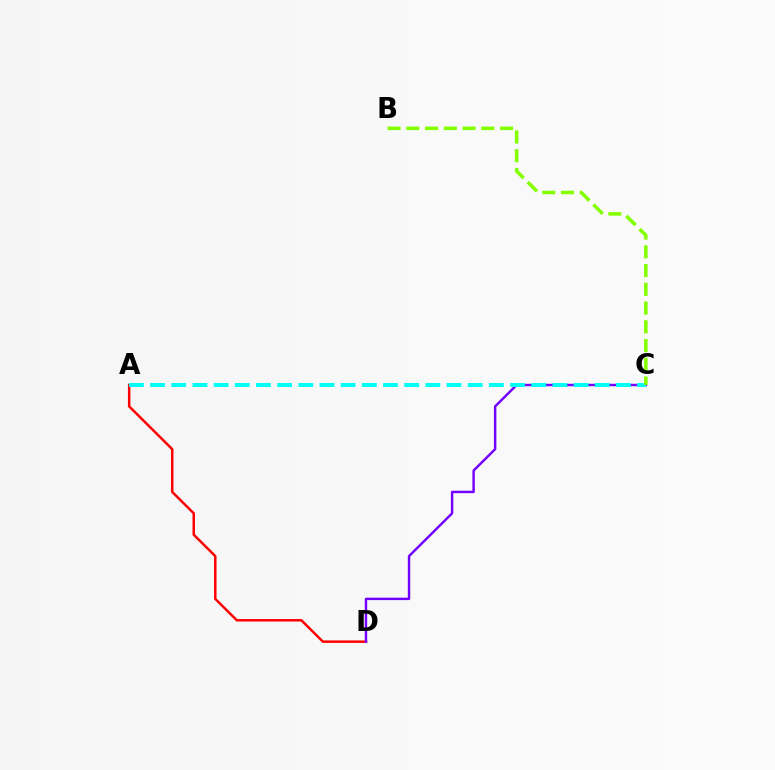{('A', 'D'): [{'color': '#ff0000', 'line_style': 'solid', 'thickness': 1.79}], ('C', 'D'): [{'color': '#7200ff', 'line_style': 'solid', 'thickness': 1.75}], ('A', 'C'): [{'color': '#00fff6', 'line_style': 'dashed', 'thickness': 2.88}], ('B', 'C'): [{'color': '#84ff00', 'line_style': 'dashed', 'thickness': 2.55}]}